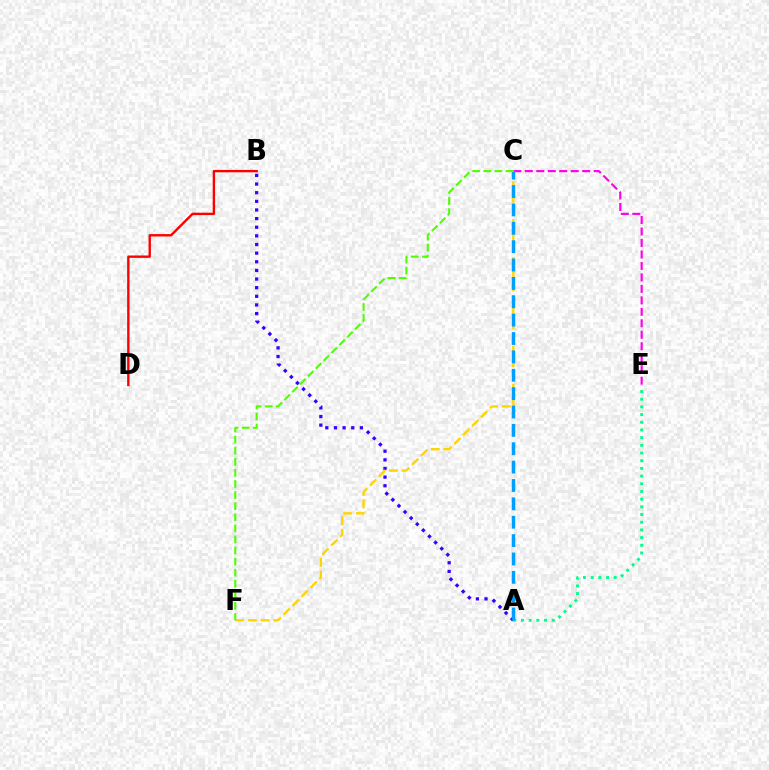{('A', 'B'): [{'color': '#3700ff', 'line_style': 'dotted', 'thickness': 2.35}], ('A', 'E'): [{'color': '#00ff86', 'line_style': 'dotted', 'thickness': 2.09}], ('C', 'E'): [{'color': '#ff00ed', 'line_style': 'dashed', 'thickness': 1.56}], ('B', 'D'): [{'color': '#ff0000', 'line_style': 'solid', 'thickness': 1.72}], ('C', 'F'): [{'color': '#ffd500', 'line_style': 'dashed', 'thickness': 1.72}, {'color': '#4fff00', 'line_style': 'dashed', 'thickness': 1.51}], ('A', 'C'): [{'color': '#009eff', 'line_style': 'dashed', 'thickness': 2.5}]}